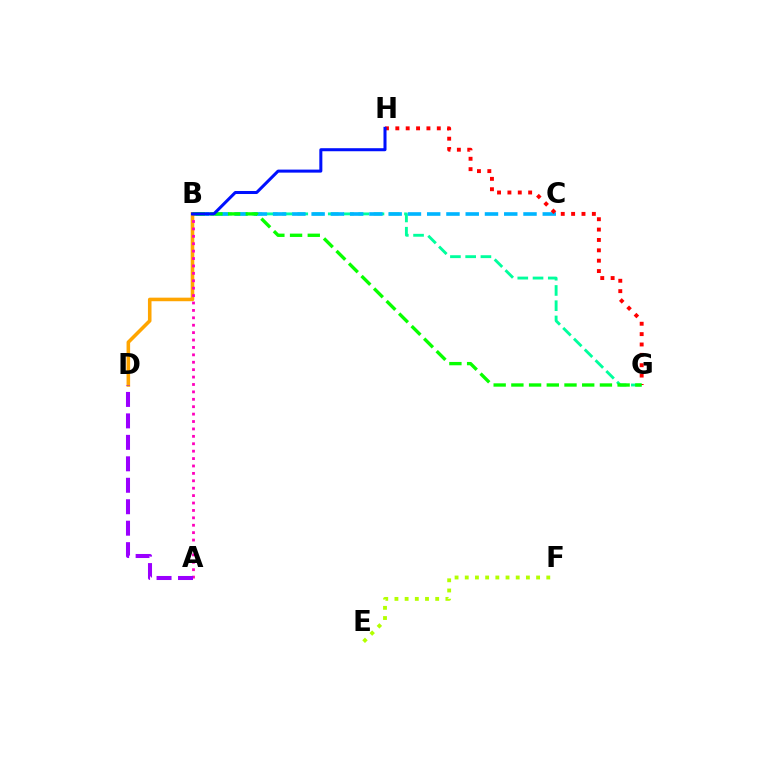{('B', 'G'): [{'color': '#00ff9d', 'line_style': 'dashed', 'thickness': 2.07}, {'color': '#08ff00', 'line_style': 'dashed', 'thickness': 2.41}], ('B', 'D'): [{'color': '#ffa500', 'line_style': 'solid', 'thickness': 2.57}], ('B', 'C'): [{'color': '#00b5ff', 'line_style': 'dashed', 'thickness': 2.62}], ('G', 'H'): [{'color': '#ff0000', 'line_style': 'dotted', 'thickness': 2.82}], ('A', 'B'): [{'color': '#ff00bd', 'line_style': 'dotted', 'thickness': 2.01}], ('A', 'D'): [{'color': '#9b00ff', 'line_style': 'dashed', 'thickness': 2.92}], ('E', 'F'): [{'color': '#b3ff00', 'line_style': 'dotted', 'thickness': 2.77}], ('B', 'H'): [{'color': '#0010ff', 'line_style': 'solid', 'thickness': 2.18}]}